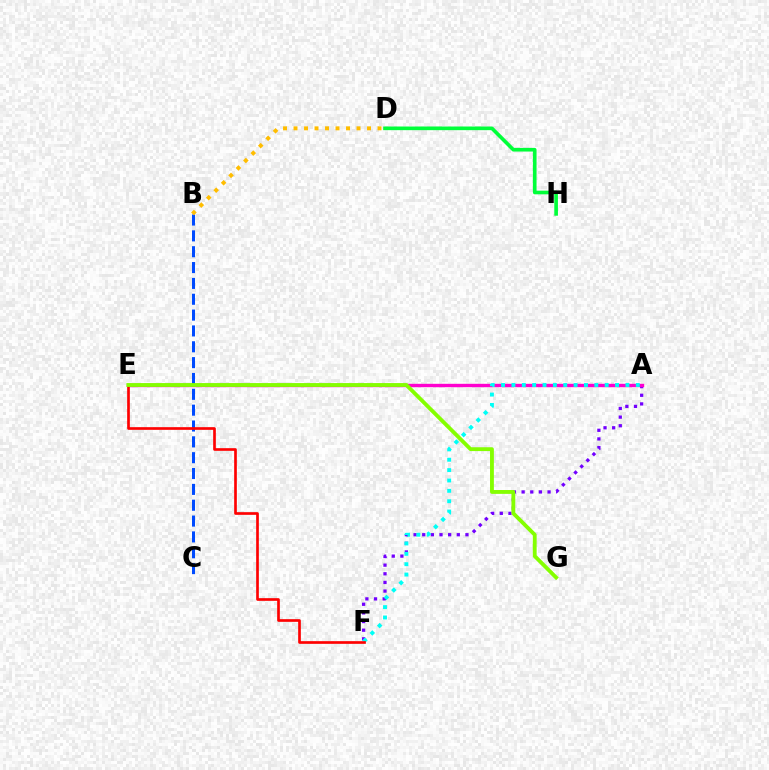{('A', 'F'): [{'color': '#7200ff', 'line_style': 'dotted', 'thickness': 2.35}, {'color': '#00fff6', 'line_style': 'dotted', 'thickness': 2.81}], ('A', 'E'): [{'color': '#ff00cf', 'line_style': 'solid', 'thickness': 2.43}], ('B', 'C'): [{'color': '#004bff', 'line_style': 'dashed', 'thickness': 2.15}], ('D', 'H'): [{'color': '#00ff39', 'line_style': 'solid', 'thickness': 2.62}], ('E', 'F'): [{'color': '#ff0000', 'line_style': 'solid', 'thickness': 1.92}], ('B', 'D'): [{'color': '#ffbd00', 'line_style': 'dotted', 'thickness': 2.85}], ('E', 'G'): [{'color': '#84ff00', 'line_style': 'solid', 'thickness': 2.77}]}